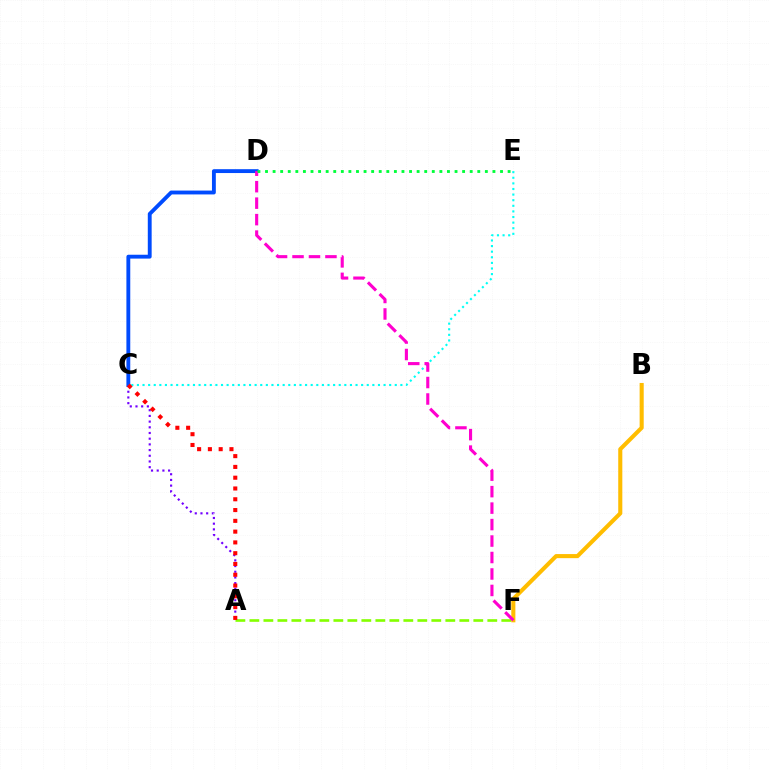{('B', 'F'): [{'color': '#ffbd00', 'line_style': 'solid', 'thickness': 2.94}], ('A', 'C'): [{'color': '#7200ff', 'line_style': 'dotted', 'thickness': 1.55}, {'color': '#ff0000', 'line_style': 'dotted', 'thickness': 2.93}], ('A', 'F'): [{'color': '#84ff00', 'line_style': 'dashed', 'thickness': 1.9}], ('C', 'E'): [{'color': '#00fff6', 'line_style': 'dotted', 'thickness': 1.52}], ('C', 'D'): [{'color': '#004bff', 'line_style': 'solid', 'thickness': 2.78}], ('D', 'F'): [{'color': '#ff00cf', 'line_style': 'dashed', 'thickness': 2.24}], ('D', 'E'): [{'color': '#00ff39', 'line_style': 'dotted', 'thickness': 2.06}]}